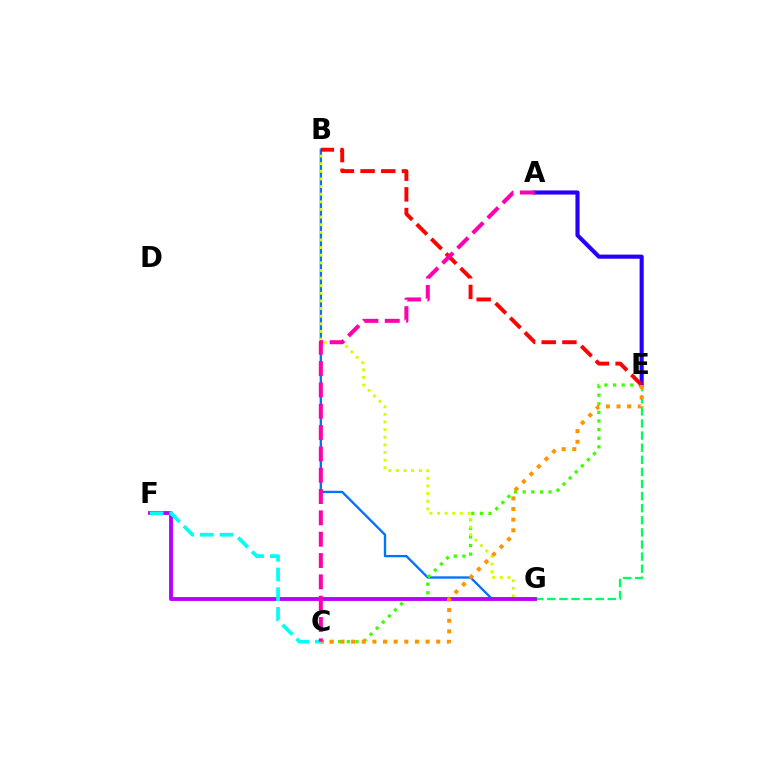{('B', 'G'): [{'color': '#0074ff', 'line_style': 'solid', 'thickness': 1.69}, {'color': '#d1ff00', 'line_style': 'dotted', 'thickness': 2.07}], ('C', 'E'): [{'color': '#3dff00', 'line_style': 'dotted', 'thickness': 2.34}, {'color': '#ff9400', 'line_style': 'dotted', 'thickness': 2.89}], ('E', 'G'): [{'color': '#00ff5c', 'line_style': 'dashed', 'thickness': 1.64}], ('A', 'E'): [{'color': '#2500ff', 'line_style': 'solid', 'thickness': 2.97}], ('B', 'E'): [{'color': '#ff0000', 'line_style': 'dashed', 'thickness': 2.81}], ('F', 'G'): [{'color': '#b900ff', 'line_style': 'solid', 'thickness': 2.77}], ('C', 'F'): [{'color': '#00fff6', 'line_style': 'dashed', 'thickness': 2.68}], ('A', 'C'): [{'color': '#ff00ac', 'line_style': 'dashed', 'thickness': 2.9}]}